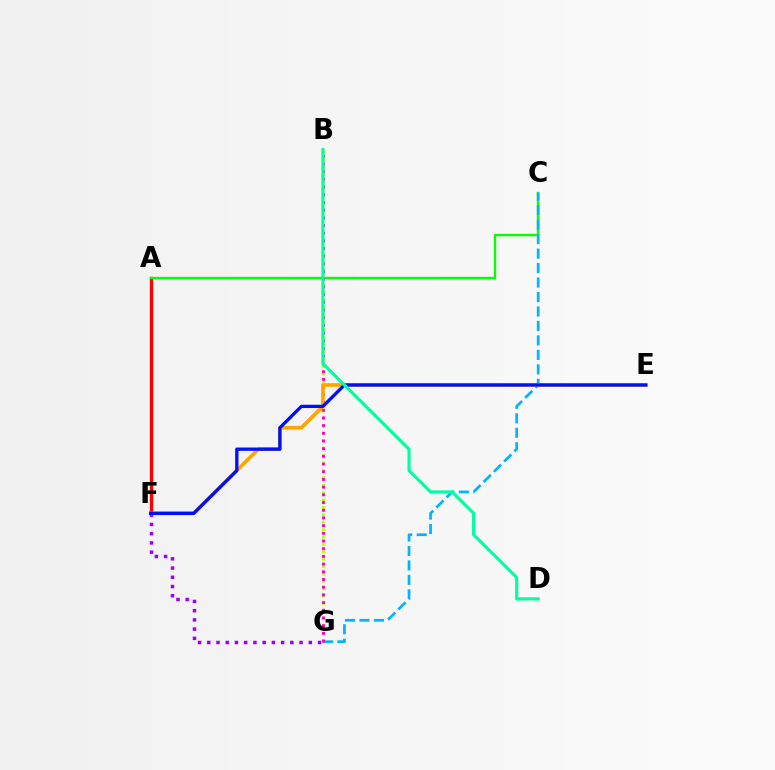{('A', 'F'): [{'color': '#ff0000', 'line_style': 'solid', 'thickness': 2.37}], ('F', 'G'): [{'color': '#9b00ff', 'line_style': 'dotted', 'thickness': 2.51}], ('A', 'C'): [{'color': '#08ff00', 'line_style': 'solid', 'thickness': 1.73}], ('C', 'G'): [{'color': '#00b5ff', 'line_style': 'dashed', 'thickness': 1.97}], ('B', 'G'): [{'color': '#b3ff00', 'line_style': 'dotted', 'thickness': 2.01}, {'color': '#ff00bd', 'line_style': 'dotted', 'thickness': 2.09}], ('E', 'F'): [{'color': '#ffa500', 'line_style': 'solid', 'thickness': 2.65}, {'color': '#0010ff', 'line_style': 'solid', 'thickness': 2.38}], ('B', 'D'): [{'color': '#00ff9d', 'line_style': 'solid', 'thickness': 2.27}]}